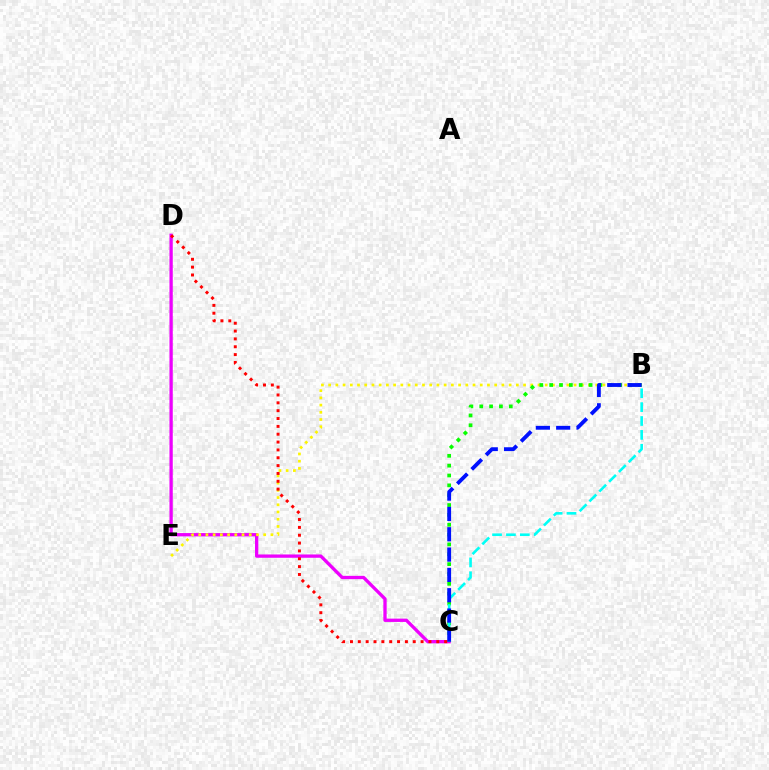{('C', 'D'): [{'color': '#ee00ff', 'line_style': 'solid', 'thickness': 2.38}, {'color': '#ff0000', 'line_style': 'dotted', 'thickness': 2.13}], ('B', 'E'): [{'color': '#fcf500', 'line_style': 'dotted', 'thickness': 1.96}], ('B', 'C'): [{'color': '#08ff00', 'line_style': 'dotted', 'thickness': 2.68}, {'color': '#00fff6', 'line_style': 'dashed', 'thickness': 1.89}, {'color': '#0010ff', 'line_style': 'dashed', 'thickness': 2.76}]}